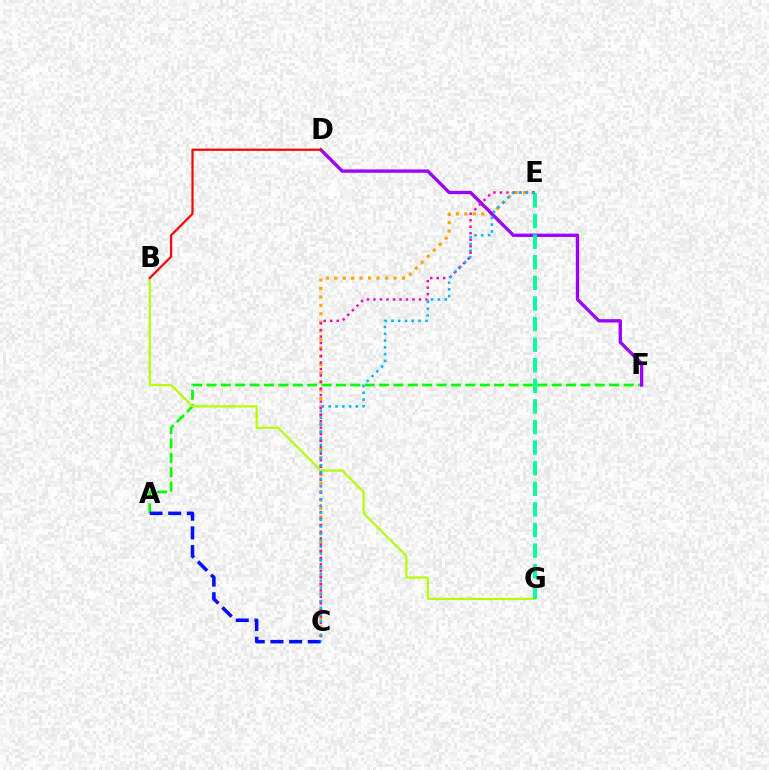{('A', 'F'): [{'color': '#08ff00', 'line_style': 'dashed', 'thickness': 1.95}], ('C', 'E'): [{'color': '#ffa500', 'line_style': 'dotted', 'thickness': 2.3}, {'color': '#ff00bd', 'line_style': 'dotted', 'thickness': 1.77}, {'color': '#00b5ff', 'line_style': 'dotted', 'thickness': 1.84}], ('D', 'F'): [{'color': '#9b00ff', 'line_style': 'solid', 'thickness': 2.39}], ('A', 'C'): [{'color': '#0010ff', 'line_style': 'dashed', 'thickness': 2.54}], ('B', 'G'): [{'color': '#b3ff00', 'line_style': 'solid', 'thickness': 1.59}], ('E', 'G'): [{'color': '#00ff9d', 'line_style': 'dashed', 'thickness': 2.8}], ('B', 'D'): [{'color': '#ff0000', 'line_style': 'solid', 'thickness': 1.58}]}